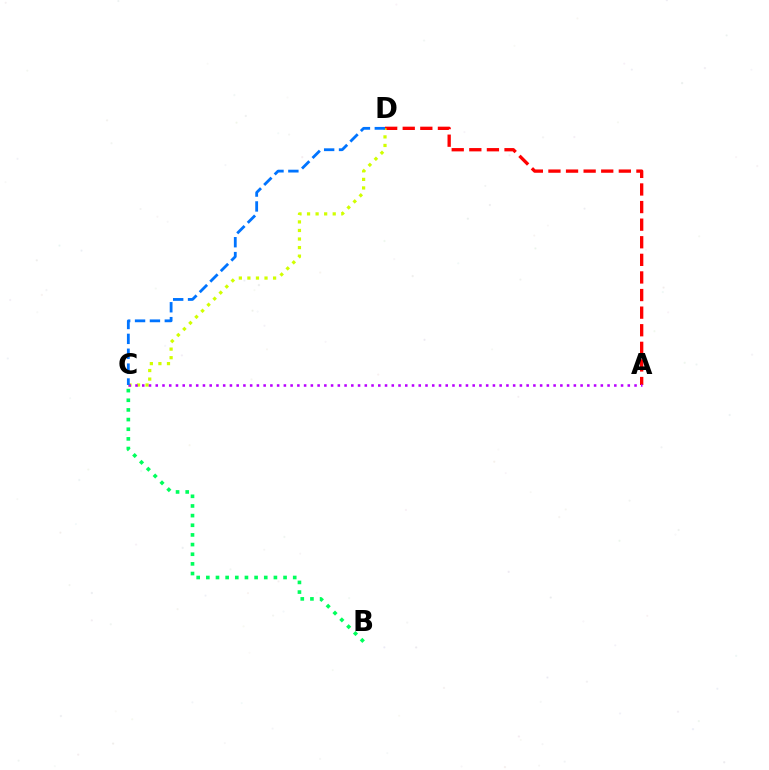{('A', 'D'): [{'color': '#ff0000', 'line_style': 'dashed', 'thickness': 2.39}], ('C', 'D'): [{'color': '#d1ff00', 'line_style': 'dotted', 'thickness': 2.33}, {'color': '#0074ff', 'line_style': 'dashed', 'thickness': 2.02}], ('A', 'C'): [{'color': '#b900ff', 'line_style': 'dotted', 'thickness': 1.83}], ('B', 'C'): [{'color': '#00ff5c', 'line_style': 'dotted', 'thickness': 2.62}]}